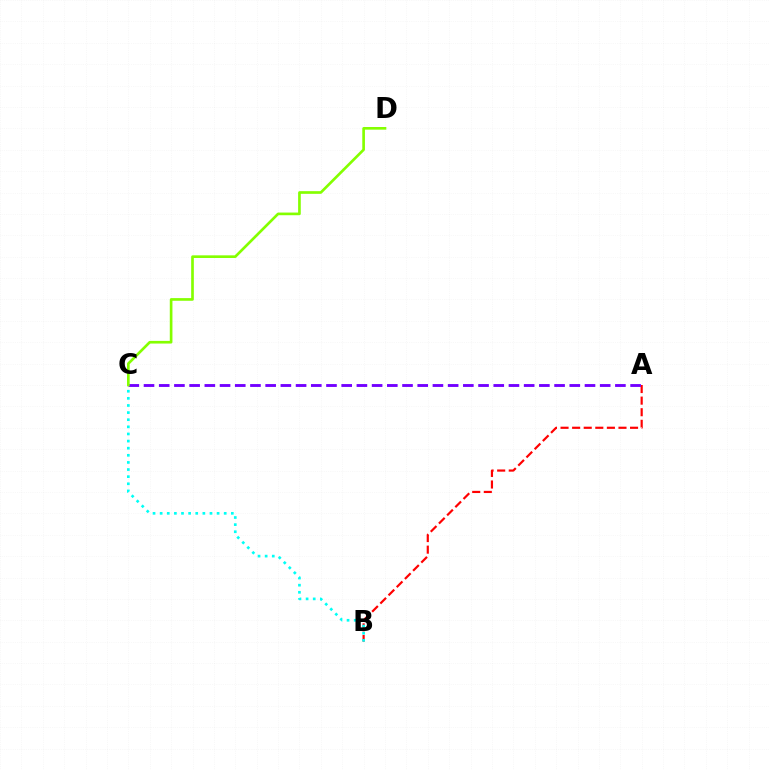{('A', 'B'): [{'color': '#ff0000', 'line_style': 'dashed', 'thickness': 1.57}], ('B', 'C'): [{'color': '#00fff6', 'line_style': 'dotted', 'thickness': 1.93}], ('A', 'C'): [{'color': '#7200ff', 'line_style': 'dashed', 'thickness': 2.07}], ('C', 'D'): [{'color': '#84ff00', 'line_style': 'solid', 'thickness': 1.92}]}